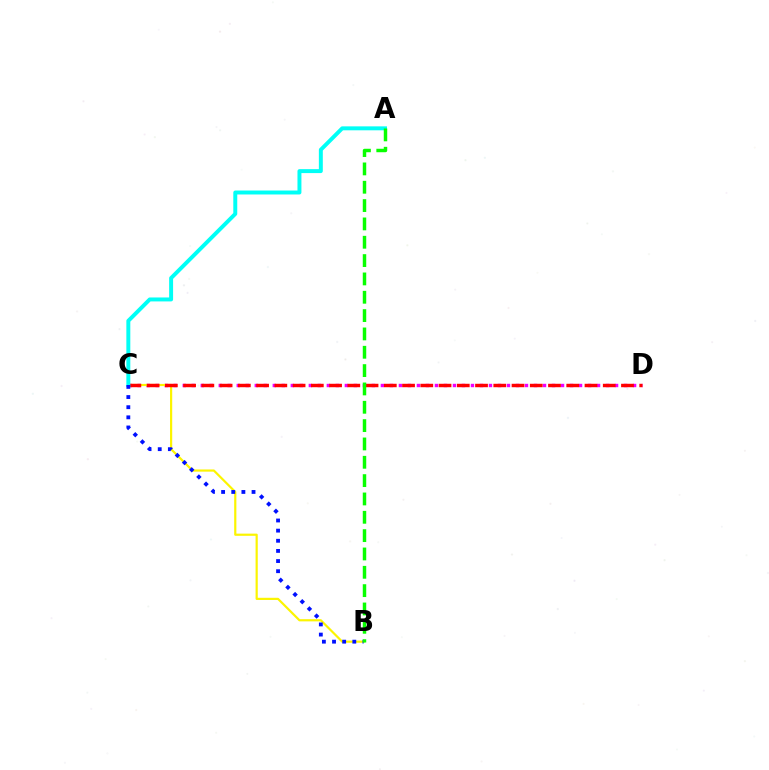{('C', 'D'): [{'color': '#ee00ff', 'line_style': 'dotted', 'thickness': 2.45}, {'color': '#ff0000', 'line_style': 'dashed', 'thickness': 2.48}], ('B', 'C'): [{'color': '#fcf500', 'line_style': 'solid', 'thickness': 1.58}, {'color': '#0010ff', 'line_style': 'dotted', 'thickness': 2.75}], ('A', 'C'): [{'color': '#00fff6', 'line_style': 'solid', 'thickness': 2.85}], ('A', 'B'): [{'color': '#08ff00', 'line_style': 'dashed', 'thickness': 2.49}]}